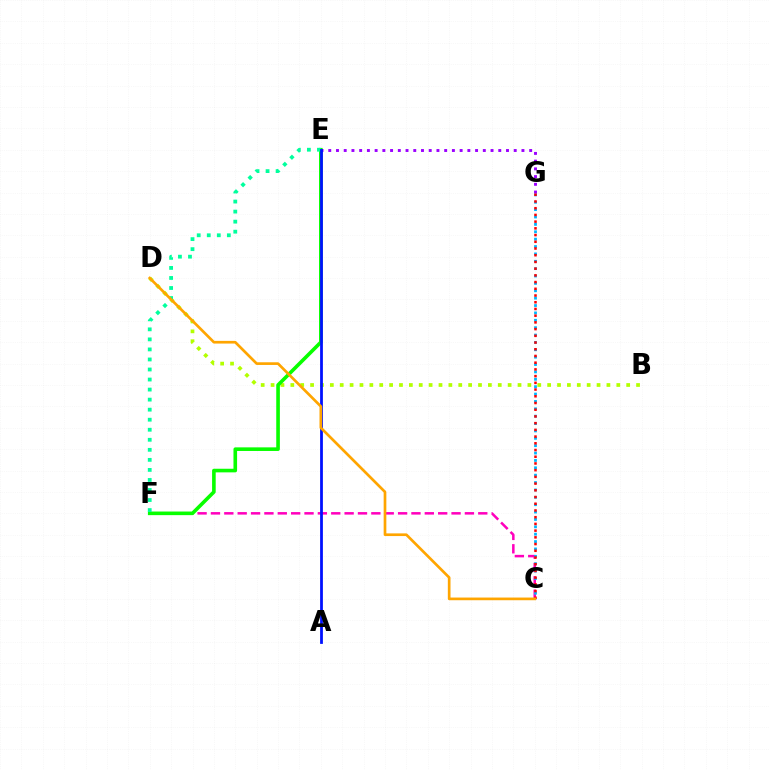{('C', 'F'): [{'color': '#ff00bd', 'line_style': 'dashed', 'thickness': 1.82}], ('B', 'D'): [{'color': '#b3ff00', 'line_style': 'dotted', 'thickness': 2.68}], ('C', 'G'): [{'color': '#00b5ff', 'line_style': 'dotted', 'thickness': 2.0}, {'color': '#ff0000', 'line_style': 'dotted', 'thickness': 1.83}], ('E', 'F'): [{'color': '#08ff00', 'line_style': 'solid', 'thickness': 2.6}, {'color': '#00ff9d', 'line_style': 'dotted', 'thickness': 2.73}], ('E', 'G'): [{'color': '#9b00ff', 'line_style': 'dotted', 'thickness': 2.1}], ('A', 'E'): [{'color': '#0010ff', 'line_style': 'solid', 'thickness': 2.0}], ('C', 'D'): [{'color': '#ffa500', 'line_style': 'solid', 'thickness': 1.93}]}